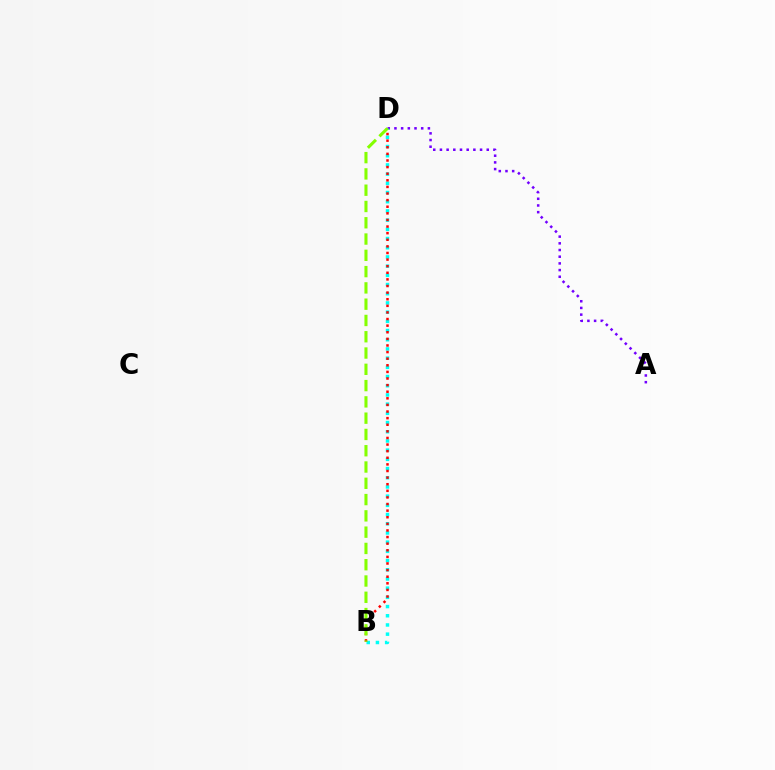{('A', 'D'): [{'color': '#7200ff', 'line_style': 'dotted', 'thickness': 1.82}], ('B', 'D'): [{'color': '#00fff6', 'line_style': 'dotted', 'thickness': 2.5}, {'color': '#ff0000', 'line_style': 'dotted', 'thickness': 1.8}, {'color': '#84ff00', 'line_style': 'dashed', 'thickness': 2.21}]}